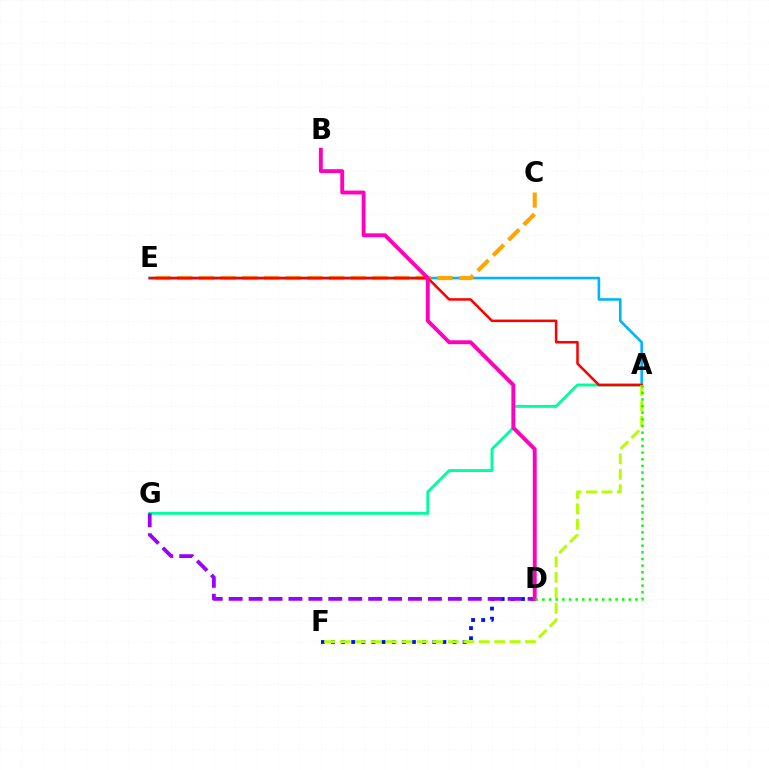{('A', 'G'): [{'color': '#00ff9d', 'line_style': 'solid', 'thickness': 2.08}], ('A', 'E'): [{'color': '#00b5ff', 'line_style': 'solid', 'thickness': 1.87}, {'color': '#ff0000', 'line_style': 'solid', 'thickness': 1.82}], ('C', 'E'): [{'color': '#ffa500', 'line_style': 'dashed', 'thickness': 2.95}], ('D', 'F'): [{'color': '#0010ff', 'line_style': 'dotted', 'thickness': 2.75}], ('D', 'G'): [{'color': '#9b00ff', 'line_style': 'dashed', 'thickness': 2.71}], ('B', 'D'): [{'color': '#ff00bd', 'line_style': 'solid', 'thickness': 2.8}], ('A', 'F'): [{'color': '#b3ff00', 'line_style': 'dashed', 'thickness': 2.1}], ('A', 'D'): [{'color': '#08ff00', 'line_style': 'dotted', 'thickness': 1.81}]}